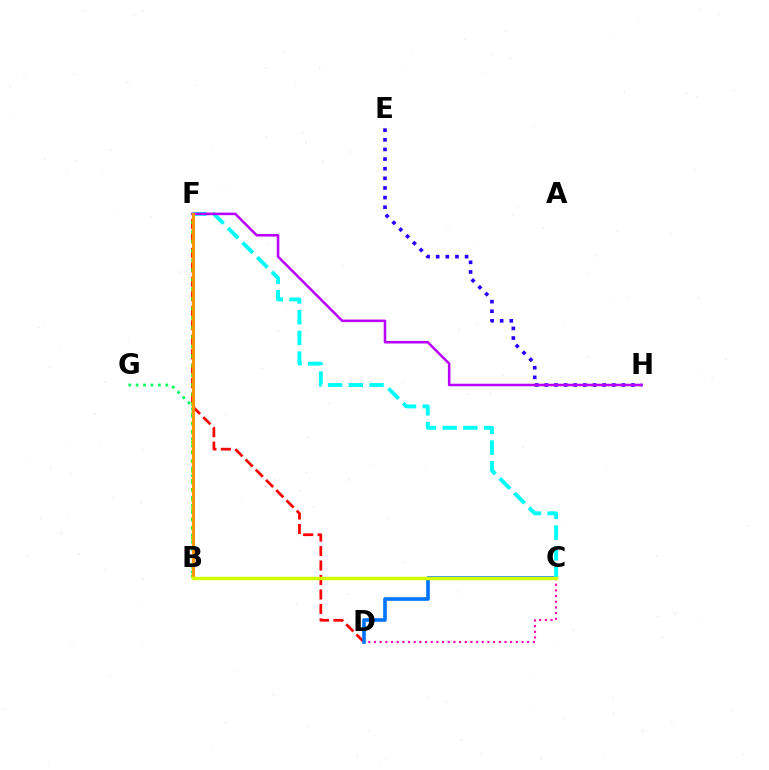{('D', 'F'): [{'color': '#ff0000', 'line_style': 'dashed', 'thickness': 1.97}], ('B', 'G'): [{'color': '#00ff5c', 'line_style': 'dotted', 'thickness': 2.01}], ('E', 'H'): [{'color': '#2500ff', 'line_style': 'dotted', 'thickness': 2.62}], ('C', 'D'): [{'color': '#ff00ac', 'line_style': 'dotted', 'thickness': 1.54}, {'color': '#0074ff', 'line_style': 'solid', 'thickness': 2.61}], ('B', 'F'): [{'color': '#3dff00', 'line_style': 'dotted', 'thickness': 2.6}, {'color': '#ff9400', 'line_style': 'solid', 'thickness': 2.12}], ('C', 'F'): [{'color': '#00fff6', 'line_style': 'dashed', 'thickness': 2.81}], ('F', 'H'): [{'color': '#b900ff', 'line_style': 'solid', 'thickness': 1.84}], ('B', 'C'): [{'color': '#d1ff00', 'line_style': 'solid', 'thickness': 2.47}]}